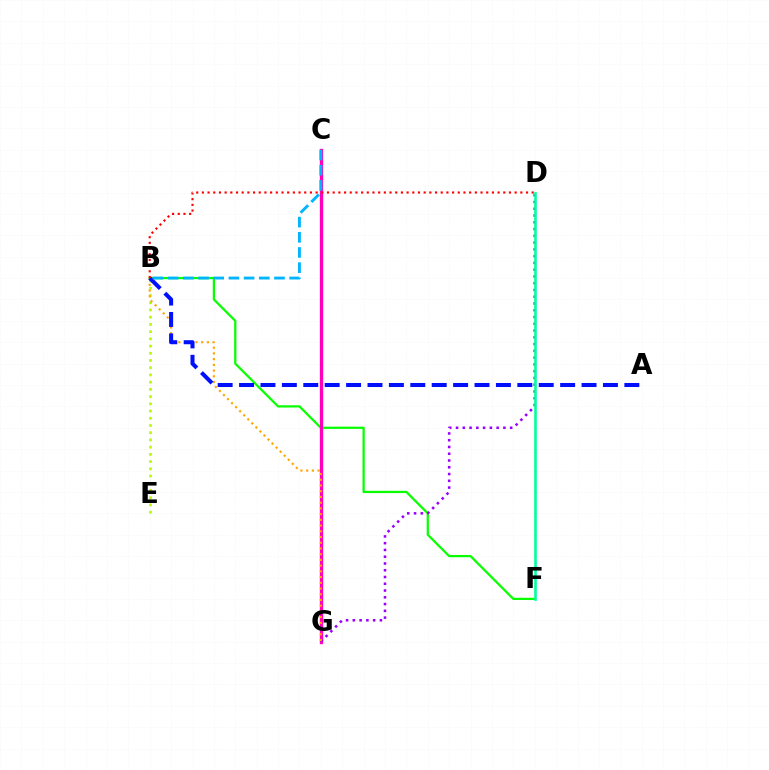{('B', 'F'): [{'color': '#08ff00', 'line_style': 'solid', 'thickness': 1.62}], ('C', 'G'): [{'color': '#ff00bd', 'line_style': 'solid', 'thickness': 2.4}], ('D', 'G'): [{'color': '#9b00ff', 'line_style': 'dotted', 'thickness': 1.84}], ('B', 'E'): [{'color': '#b3ff00', 'line_style': 'dotted', 'thickness': 1.96}], ('B', 'G'): [{'color': '#ffa500', 'line_style': 'dotted', 'thickness': 1.56}], ('A', 'B'): [{'color': '#0010ff', 'line_style': 'dashed', 'thickness': 2.91}], ('B', 'C'): [{'color': '#00b5ff', 'line_style': 'dashed', 'thickness': 2.06}], ('B', 'D'): [{'color': '#ff0000', 'line_style': 'dotted', 'thickness': 1.55}], ('D', 'F'): [{'color': '#00ff9d', 'line_style': 'solid', 'thickness': 1.89}]}